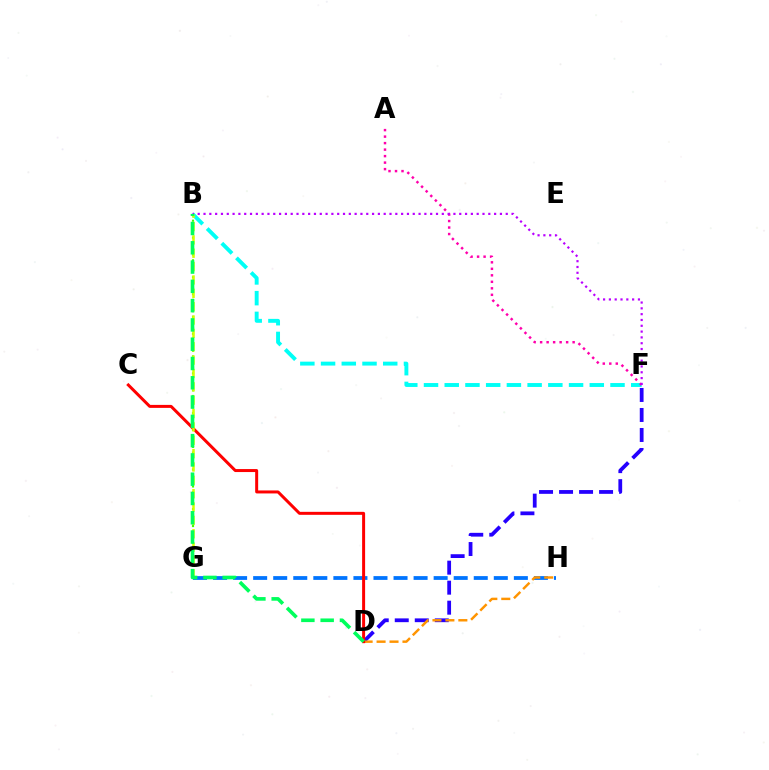{('B', 'G'): [{'color': '#3dff00', 'line_style': 'dotted', 'thickness': 1.54}, {'color': '#d1ff00', 'line_style': 'dashed', 'thickness': 1.81}], ('G', 'H'): [{'color': '#0074ff', 'line_style': 'dashed', 'thickness': 2.72}], ('D', 'F'): [{'color': '#2500ff', 'line_style': 'dashed', 'thickness': 2.72}], ('D', 'H'): [{'color': '#ff9400', 'line_style': 'dashed', 'thickness': 1.76}], ('B', 'F'): [{'color': '#00fff6', 'line_style': 'dashed', 'thickness': 2.82}, {'color': '#b900ff', 'line_style': 'dotted', 'thickness': 1.58}], ('C', 'D'): [{'color': '#ff0000', 'line_style': 'solid', 'thickness': 2.15}], ('A', 'F'): [{'color': '#ff00ac', 'line_style': 'dotted', 'thickness': 1.77}], ('B', 'D'): [{'color': '#00ff5c', 'line_style': 'dashed', 'thickness': 2.62}]}